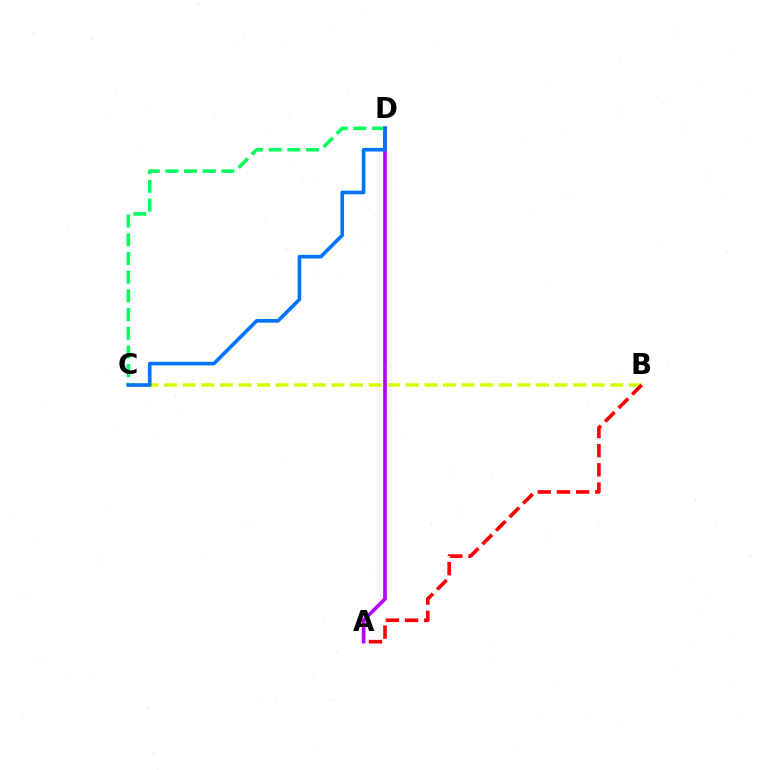{('B', 'C'): [{'color': '#d1ff00', 'line_style': 'dashed', 'thickness': 2.53}], ('A', 'D'): [{'color': '#b900ff', 'line_style': 'solid', 'thickness': 2.65}], ('A', 'B'): [{'color': '#ff0000', 'line_style': 'dashed', 'thickness': 2.6}], ('C', 'D'): [{'color': '#00ff5c', 'line_style': 'dashed', 'thickness': 2.54}, {'color': '#0074ff', 'line_style': 'solid', 'thickness': 2.62}]}